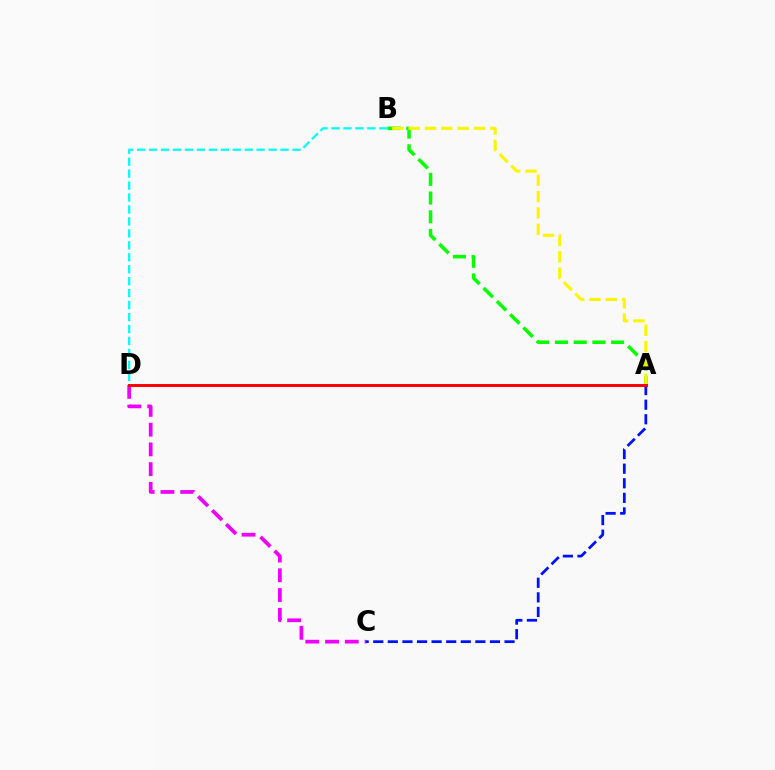{('B', 'D'): [{'color': '#00fff6', 'line_style': 'dashed', 'thickness': 1.62}], ('A', 'B'): [{'color': '#08ff00', 'line_style': 'dashed', 'thickness': 2.54}, {'color': '#fcf500', 'line_style': 'dashed', 'thickness': 2.22}], ('C', 'D'): [{'color': '#ee00ff', 'line_style': 'dashed', 'thickness': 2.68}], ('A', 'C'): [{'color': '#0010ff', 'line_style': 'dashed', 'thickness': 1.98}], ('A', 'D'): [{'color': '#ff0000', 'line_style': 'solid', 'thickness': 2.13}]}